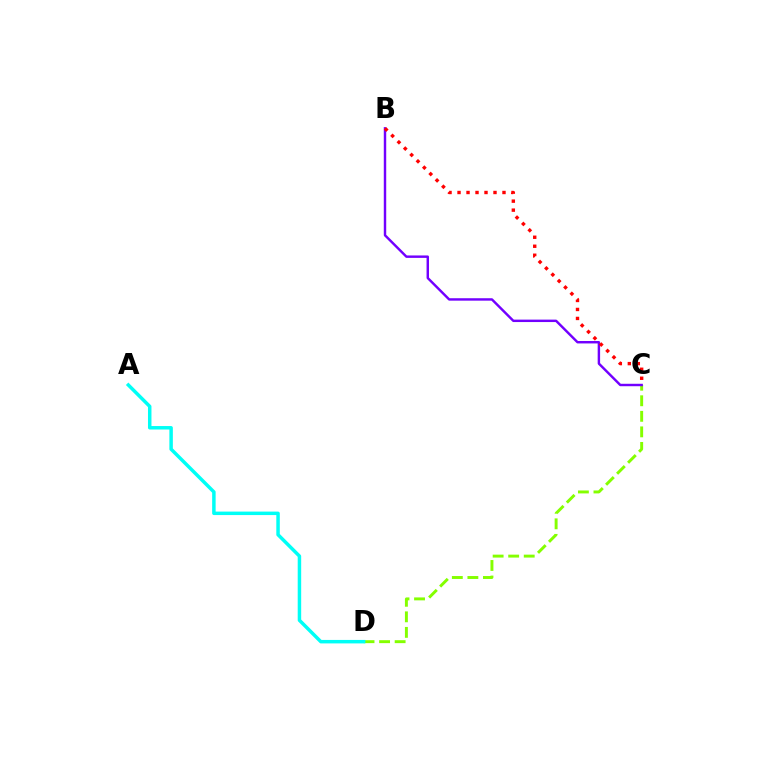{('C', 'D'): [{'color': '#84ff00', 'line_style': 'dashed', 'thickness': 2.11}], ('A', 'D'): [{'color': '#00fff6', 'line_style': 'solid', 'thickness': 2.5}], ('B', 'C'): [{'color': '#7200ff', 'line_style': 'solid', 'thickness': 1.75}, {'color': '#ff0000', 'line_style': 'dotted', 'thickness': 2.44}]}